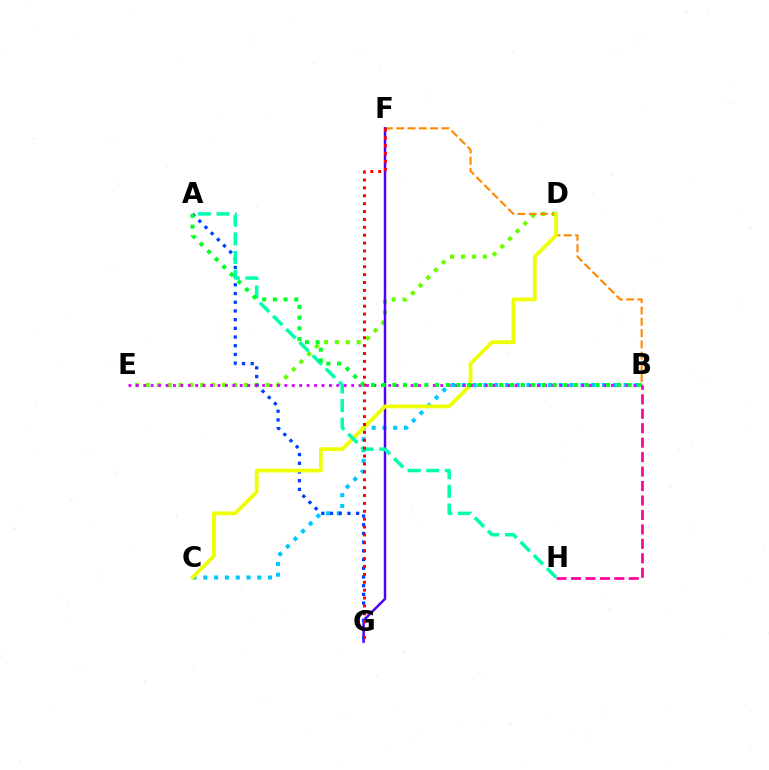{('B', 'C'): [{'color': '#00c7ff', 'line_style': 'dotted', 'thickness': 2.93}], ('D', 'E'): [{'color': '#66ff00', 'line_style': 'dotted', 'thickness': 2.96}], ('B', 'F'): [{'color': '#ff8800', 'line_style': 'dashed', 'thickness': 1.53}], ('F', 'G'): [{'color': '#4f00ff', 'line_style': 'solid', 'thickness': 1.79}, {'color': '#ff0000', 'line_style': 'dotted', 'thickness': 2.14}], ('A', 'G'): [{'color': '#003fff', 'line_style': 'dotted', 'thickness': 2.36}], ('C', 'D'): [{'color': '#eeff00', 'line_style': 'solid', 'thickness': 2.71}], ('B', 'H'): [{'color': '#ff00a0', 'line_style': 'dashed', 'thickness': 1.96}], ('A', 'H'): [{'color': '#00ffaf', 'line_style': 'dashed', 'thickness': 2.53}], ('B', 'E'): [{'color': '#d600ff', 'line_style': 'dotted', 'thickness': 2.02}], ('A', 'B'): [{'color': '#00ff27', 'line_style': 'dotted', 'thickness': 2.91}]}